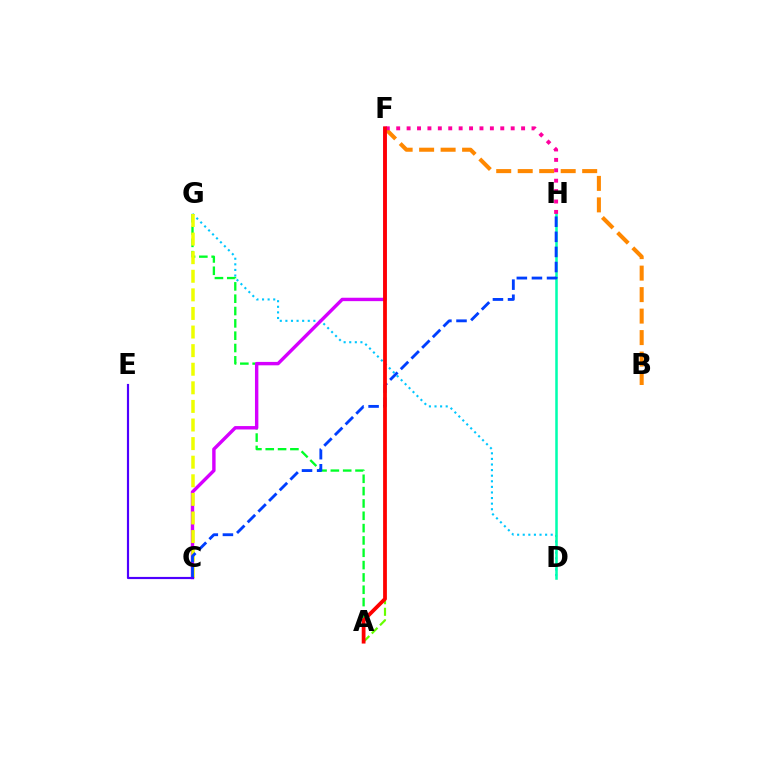{('A', 'G'): [{'color': '#00ff27', 'line_style': 'dashed', 'thickness': 1.67}], ('B', 'F'): [{'color': '#ff8800', 'line_style': 'dashed', 'thickness': 2.92}], ('D', 'G'): [{'color': '#00c7ff', 'line_style': 'dotted', 'thickness': 1.52}], ('A', 'F'): [{'color': '#66ff00', 'line_style': 'dashed', 'thickness': 1.57}, {'color': '#ff0000', 'line_style': 'solid', 'thickness': 2.71}], ('D', 'H'): [{'color': '#00ffaf', 'line_style': 'solid', 'thickness': 1.82}], ('F', 'H'): [{'color': '#ff00a0', 'line_style': 'dotted', 'thickness': 2.83}], ('C', 'F'): [{'color': '#d600ff', 'line_style': 'solid', 'thickness': 2.45}], ('C', 'G'): [{'color': '#eeff00', 'line_style': 'dashed', 'thickness': 2.53}], ('C', 'H'): [{'color': '#003fff', 'line_style': 'dashed', 'thickness': 2.05}], ('C', 'E'): [{'color': '#4f00ff', 'line_style': 'solid', 'thickness': 1.56}]}